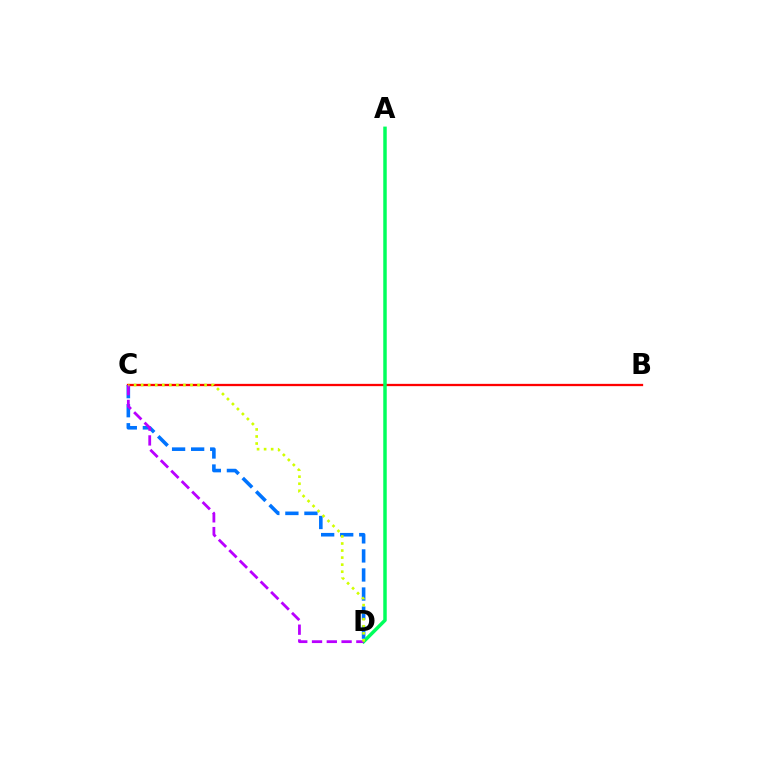{('C', 'D'): [{'color': '#0074ff', 'line_style': 'dashed', 'thickness': 2.59}, {'color': '#b900ff', 'line_style': 'dashed', 'thickness': 2.01}, {'color': '#d1ff00', 'line_style': 'dotted', 'thickness': 1.91}], ('B', 'C'): [{'color': '#ff0000', 'line_style': 'solid', 'thickness': 1.65}], ('A', 'D'): [{'color': '#00ff5c', 'line_style': 'solid', 'thickness': 2.5}]}